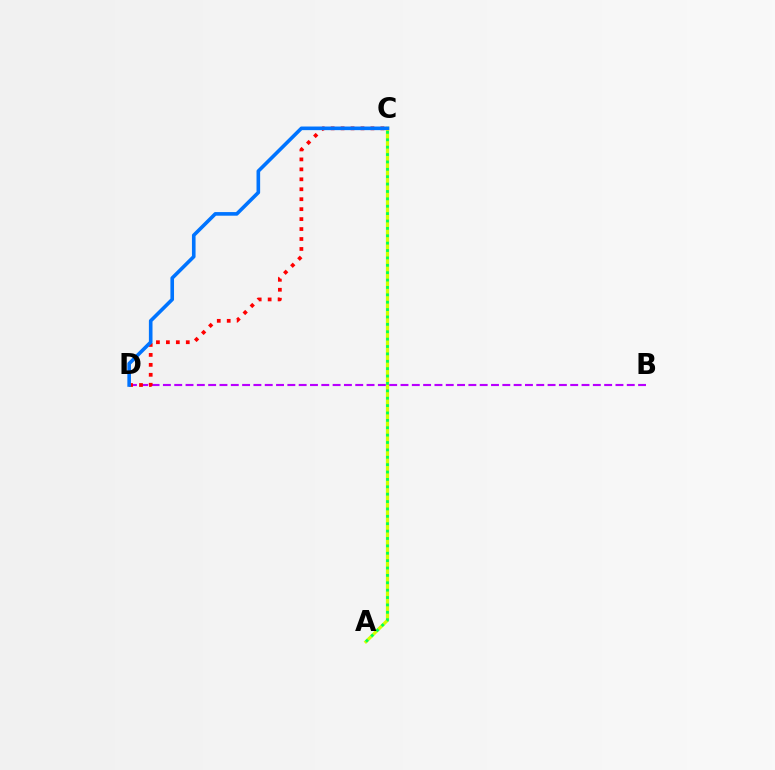{('A', 'C'): [{'color': '#d1ff00', 'line_style': 'solid', 'thickness': 2.34}, {'color': '#00ff5c', 'line_style': 'dotted', 'thickness': 2.01}], ('B', 'D'): [{'color': '#b900ff', 'line_style': 'dashed', 'thickness': 1.54}], ('C', 'D'): [{'color': '#ff0000', 'line_style': 'dotted', 'thickness': 2.7}, {'color': '#0074ff', 'line_style': 'solid', 'thickness': 2.6}]}